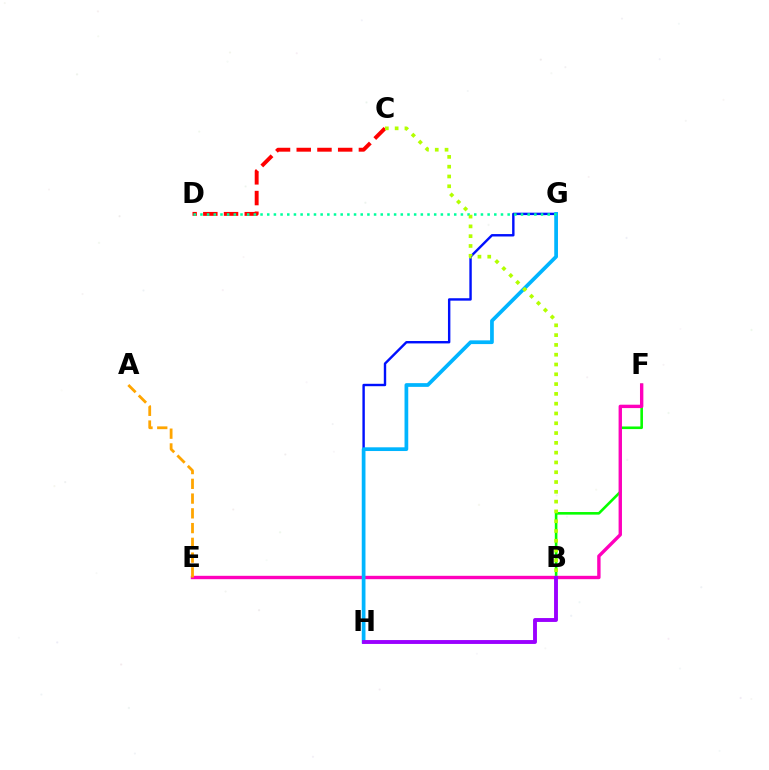{('B', 'F'): [{'color': '#08ff00', 'line_style': 'solid', 'thickness': 1.87}], ('E', 'F'): [{'color': '#ff00bd', 'line_style': 'solid', 'thickness': 2.43}], ('G', 'H'): [{'color': '#0010ff', 'line_style': 'solid', 'thickness': 1.74}, {'color': '#00b5ff', 'line_style': 'solid', 'thickness': 2.68}], ('C', 'D'): [{'color': '#ff0000', 'line_style': 'dashed', 'thickness': 2.82}], ('D', 'G'): [{'color': '#00ff9d', 'line_style': 'dotted', 'thickness': 1.81}], ('B', 'H'): [{'color': '#9b00ff', 'line_style': 'solid', 'thickness': 2.8}], ('B', 'C'): [{'color': '#b3ff00', 'line_style': 'dotted', 'thickness': 2.66}], ('A', 'E'): [{'color': '#ffa500', 'line_style': 'dashed', 'thickness': 2.0}]}